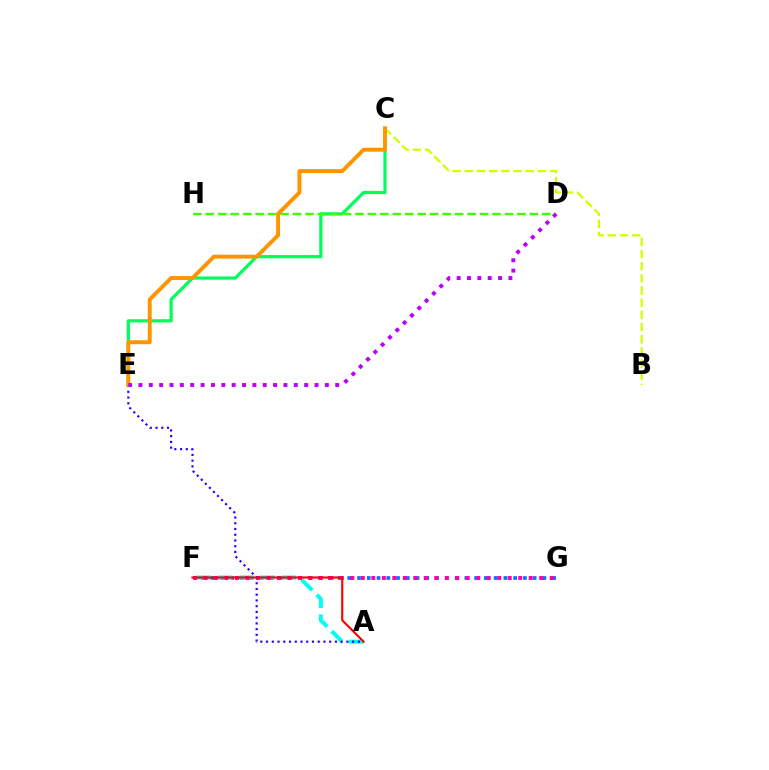{('B', 'C'): [{'color': '#d1ff00', 'line_style': 'dashed', 'thickness': 1.65}], ('F', 'G'): [{'color': '#0074ff', 'line_style': 'dotted', 'thickness': 2.65}, {'color': '#ff00ac', 'line_style': 'dotted', 'thickness': 2.85}], ('A', 'F'): [{'color': '#00fff6', 'line_style': 'dashed', 'thickness': 2.89}, {'color': '#ff0000', 'line_style': 'solid', 'thickness': 1.54}], ('C', 'E'): [{'color': '#00ff5c', 'line_style': 'solid', 'thickness': 2.32}, {'color': '#ff9400', 'line_style': 'solid', 'thickness': 2.83}], ('A', 'E'): [{'color': '#2500ff', 'line_style': 'dotted', 'thickness': 1.56}], ('D', 'H'): [{'color': '#3dff00', 'line_style': 'dashed', 'thickness': 1.69}], ('D', 'E'): [{'color': '#b900ff', 'line_style': 'dotted', 'thickness': 2.81}]}